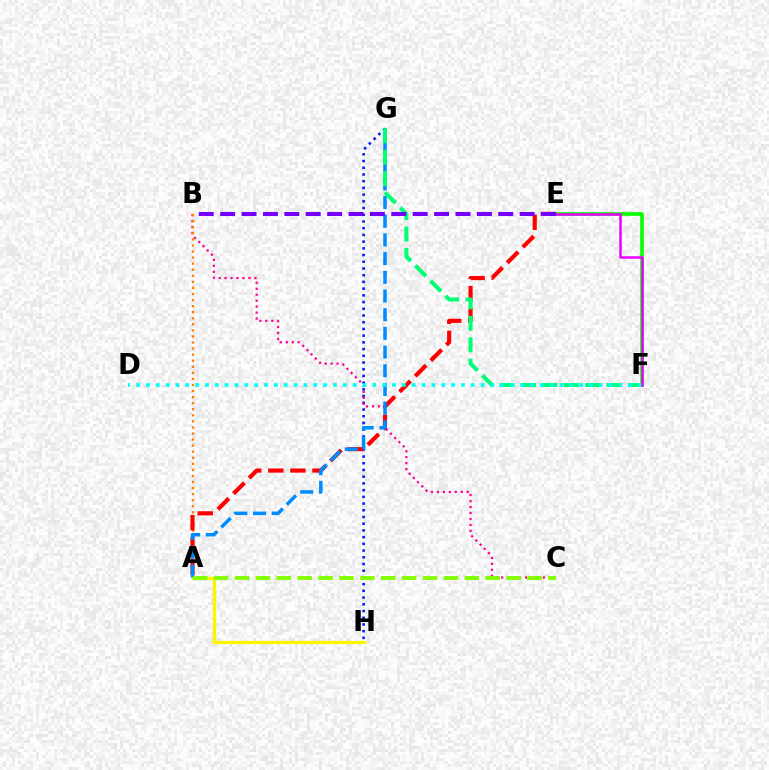{('G', 'H'): [{'color': '#0010ff', 'line_style': 'dotted', 'thickness': 1.82}], ('B', 'C'): [{'color': '#ff0094', 'line_style': 'dotted', 'thickness': 1.62}], ('E', 'F'): [{'color': '#08ff00', 'line_style': 'solid', 'thickness': 2.62}, {'color': '#ee00ff', 'line_style': 'solid', 'thickness': 1.8}], ('A', 'B'): [{'color': '#ff7c00', 'line_style': 'dotted', 'thickness': 1.65}], ('A', 'E'): [{'color': '#ff0000', 'line_style': 'dashed', 'thickness': 3.0}], ('A', 'H'): [{'color': '#fcf500', 'line_style': 'solid', 'thickness': 2.32}], ('A', 'G'): [{'color': '#008cff', 'line_style': 'dashed', 'thickness': 2.54}], ('F', 'G'): [{'color': '#00ff74', 'line_style': 'dashed', 'thickness': 2.91}], ('A', 'C'): [{'color': '#84ff00', 'line_style': 'dashed', 'thickness': 2.84}], ('D', 'F'): [{'color': '#00fff6', 'line_style': 'dotted', 'thickness': 2.67}], ('B', 'E'): [{'color': '#7200ff', 'line_style': 'dashed', 'thickness': 2.91}]}